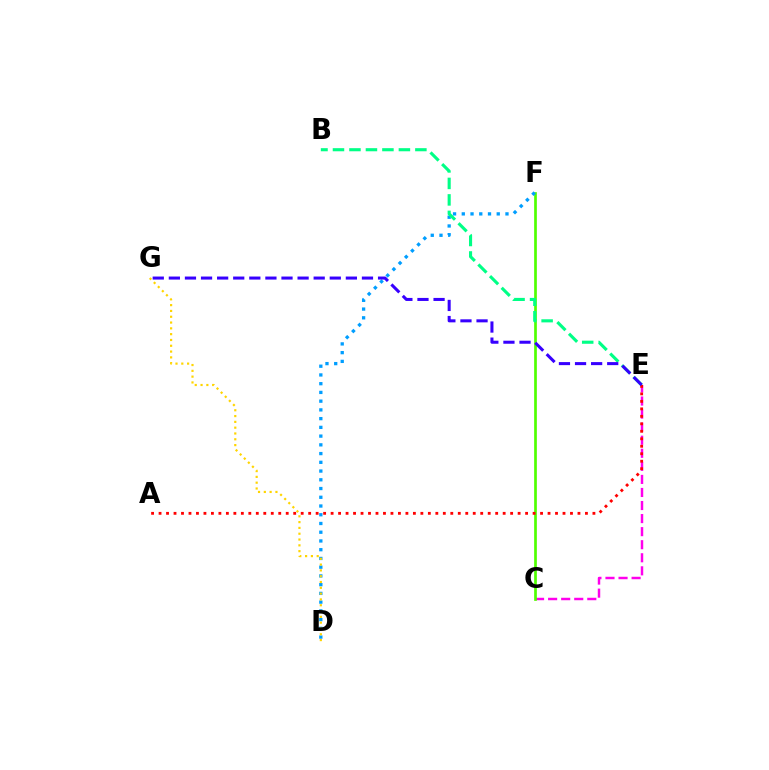{('C', 'E'): [{'color': '#ff00ed', 'line_style': 'dashed', 'thickness': 1.77}], ('C', 'F'): [{'color': '#4fff00', 'line_style': 'solid', 'thickness': 1.94}], ('D', 'F'): [{'color': '#009eff', 'line_style': 'dotted', 'thickness': 2.37}], ('B', 'E'): [{'color': '#00ff86', 'line_style': 'dashed', 'thickness': 2.24}], ('D', 'G'): [{'color': '#ffd500', 'line_style': 'dotted', 'thickness': 1.58}], ('A', 'E'): [{'color': '#ff0000', 'line_style': 'dotted', 'thickness': 2.03}], ('E', 'G'): [{'color': '#3700ff', 'line_style': 'dashed', 'thickness': 2.19}]}